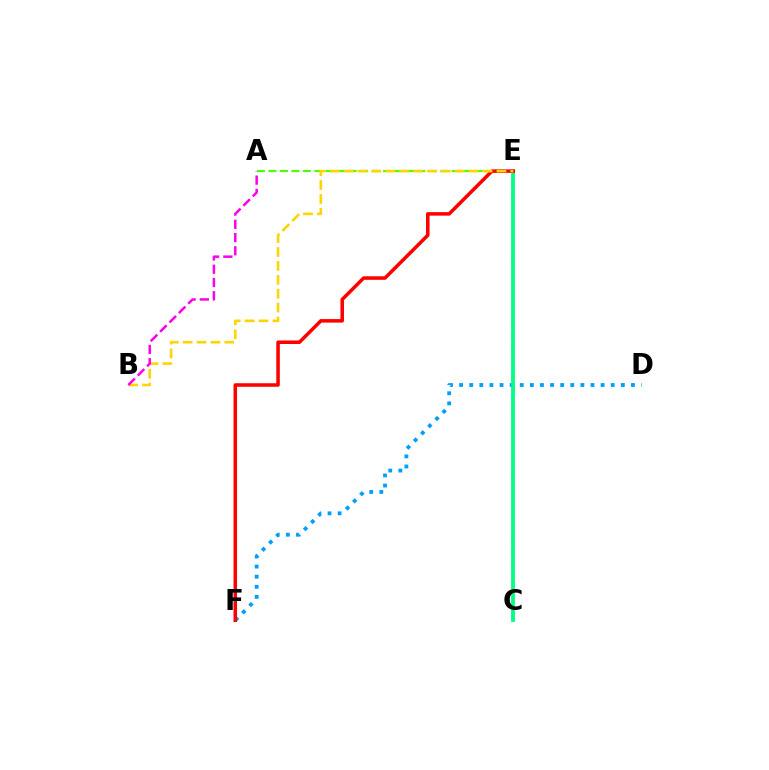{('A', 'E'): [{'color': '#4fff00', 'line_style': 'dashed', 'thickness': 1.56}], ('D', 'F'): [{'color': '#009eff', 'line_style': 'dotted', 'thickness': 2.75}], ('C', 'E'): [{'color': '#3700ff', 'line_style': 'dashed', 'thickness': 1.72}, {'color': '#00ff86', 'line_style': 'solid', 'thickness': 2.7}], ('E', 'F'): [{'color': '#ff0000', 'line_style': 'solid', 'thickness': 2.54}], ('B', 'E'): [{'color': '#ffd500', 'line_style': 'dashed', 'thickness': 1.89}], ('A', 'B'): [{'color': '#ff00ed', 'line_style': 'dashed', 'thickness': 1.8}]}